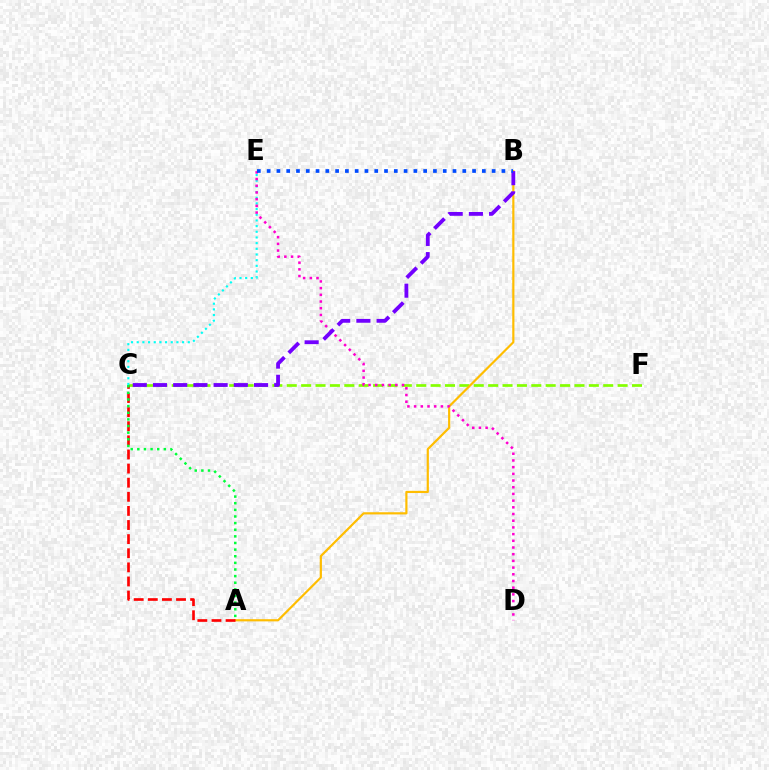{('C', 'F'): [{'color': '#84ff00', 'line_style': 'dashed', 'thickness': 1.95}], ('A', 'B'): [{'color': '#ffbd00', 'line_style': 'solid', 'thickness': 1.57}], ('C', 'E'): [{'color': '#00fff6', 'line_style': 'dotted', 'thickness': 1.54}], ('D', 'E'): [{'color': '#ff00cf', 'line_style': 'dotted', 'thickness': 1.82}], ('B', 'C'): [{'color': '#7200ff', 'line_style': 'dashed', 'thickness': 2.75}], ('A', 'C'): [{'color': '#ff0000', 'line_style': 'dashed', 'thickness': 1.92}, {'color': '#00ff39', 'line_style': 'dotted', 'thickness': 1.8}], ('B', 'E'): [{'color': '#004bff', 'line_style': 'dotted', 'thickness': 2.66}]}